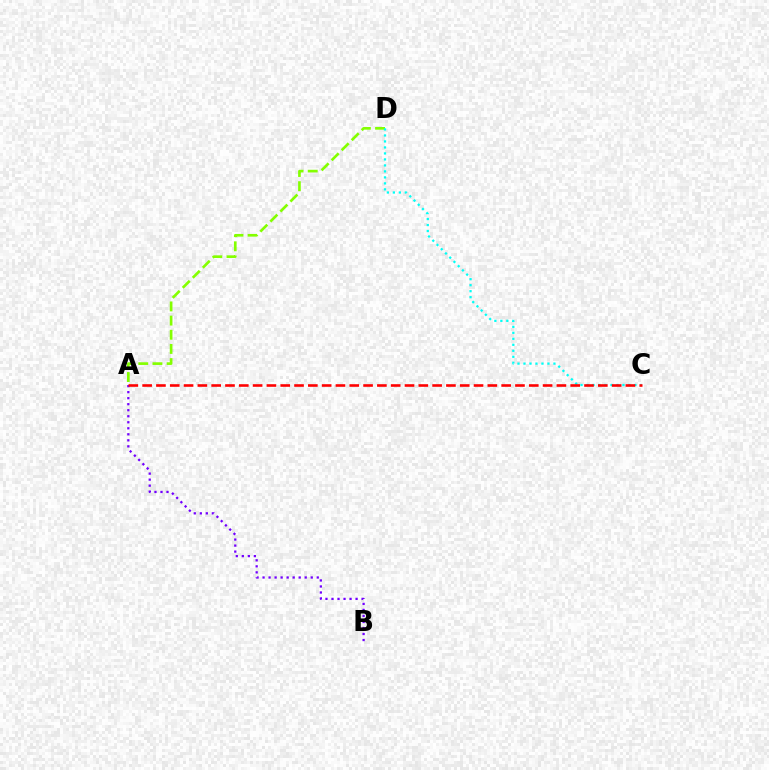{('A', 'D'): [{'color': '#84ff00', 'line_style': 'dashed', 'thickness': 1.93}], ('C', 'D'): [{'color': '#00fff6', 'line_style': 'dotted', 'thickness': 1.63}], ('A', 'B'): [{'color': '#7200ff', 'line_style': 'dotted', 'thickness': 1.64}], ('A', 'C'): [{'color': '#ff0000', 'line_style': 'dashed', 'thickness': 1.88}]}